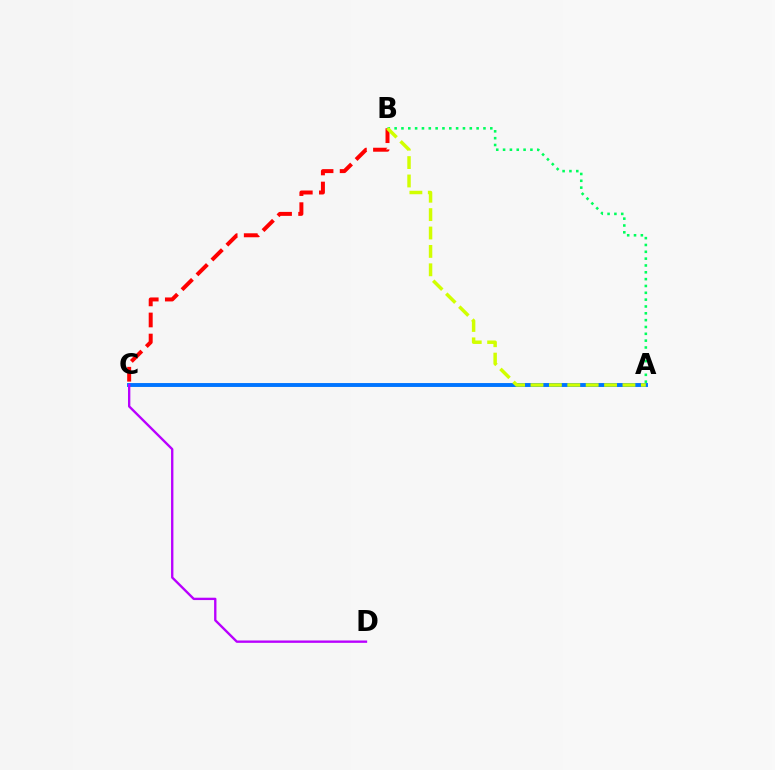{('B', 'C'): [{'color': '#ff0000', 'line_style': 'dashed', 'thickness': 2.86}], ('A', 'C'): [{'color': '#0074ff', 'line_style': 'solid', 'thickness': 2.81}], ('A', 'B'): [{'color': '#00ff5c', 'line_style': 'dotted', 'thickness': 1.86}, {'color': '#d1ff00', 'line_style': 'dashed', 'thickness': 2.5}], ('C', 'D'): [{'color': '#b900ff', 'line_style': 'solid', 'thickness': 1.7}]}